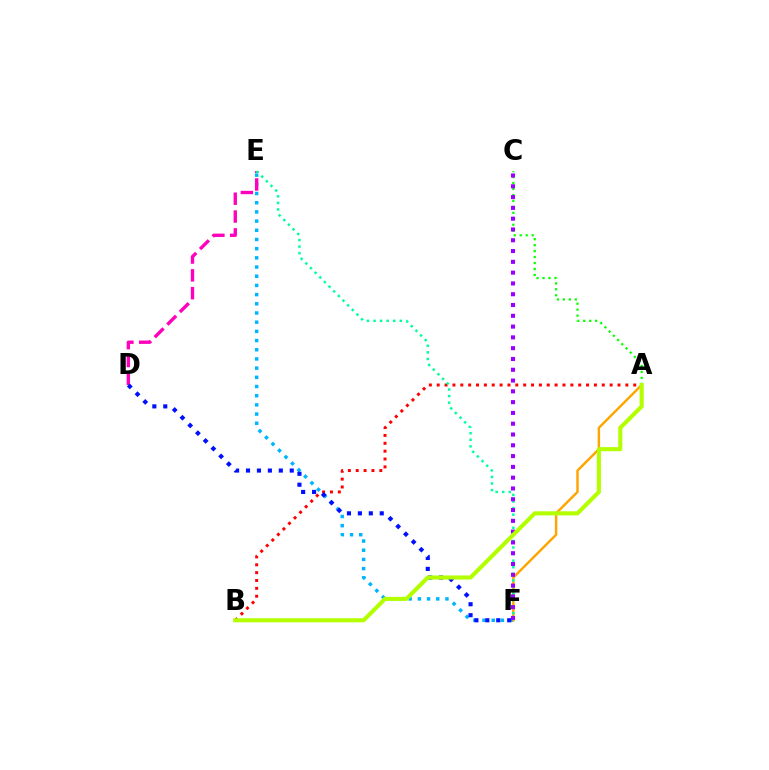{('A', 'B'): [{'color': '#ff0000', 'line_style': 'dotted', 'thickness': 2.14}, {'color': '#b3ff00', 'line_style': 'solid', 'thickness': 2.95}], ('E', 'F'): [{'color': '#00b5ff', 'line_style': 'dotted', 'thickness': 2.5}, {'color': '#00ff9d', 'line_style': 'dotted', 'thickness': 1.79}], ('A', 'F'): [{'color': '#ffa500', 'line_style': 'solid', 'thickness': 1.76}], ('D', 'E'): [{'color': '#ff00bd', 'line_style': 'dashed', 'thickness': 2.42}], ('D', 'F'): [{'color': '#0010ff', 'line_style': 'dotted', 'thickness': 2.97}], ('A', 'C'): [{'color': '#08ff00', 'line_style': 'dotted', 'thickness': 1.62}], ('C', 'F'): [{'color': '#9b00ff', 'line_style': 'dotted', 'thickness': 2.93}]}